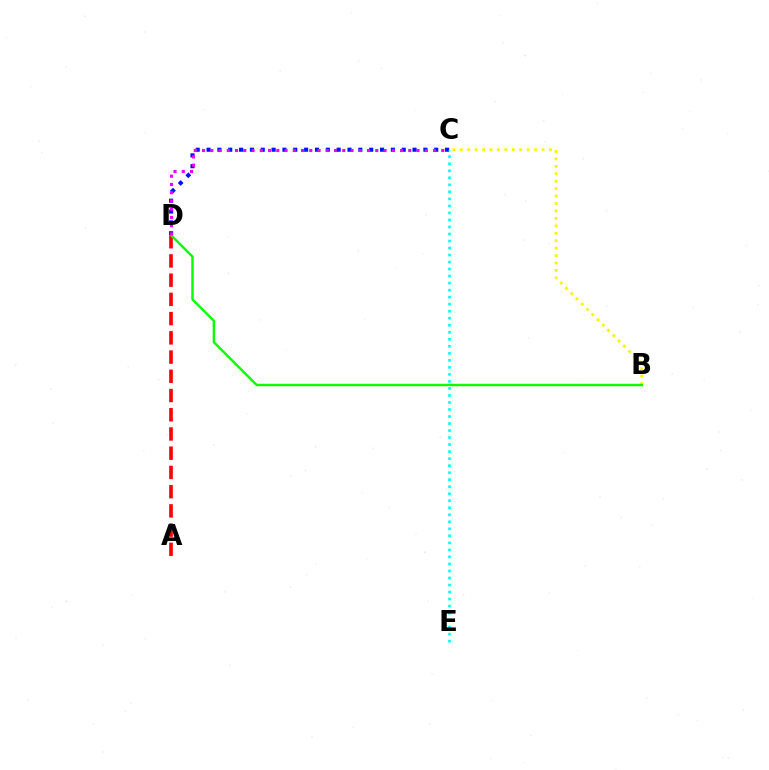{('C', 'D'): [{'color': '#0010ff', 'line_style': 'dotted', 'thickness': 2.95}, {'color': '#ee00ff', 'line_style': 'dotted', 'thickness': 2.24}], ('C', 'E'): [{'color': '#00fff6', 'line_style': 'dotted', 'thickness': 1.91}], ('A', 'D'): [{'color': '#ff0000', 'line_style': 'dashed', 'thickness': 2.61}], ('B', 'C'): [{'color': '#fcf500', 'line_style': 'dotted', 'thickness': 2.02}], ('B', 'D'): [{'color': '#08ff00', 'line_style': 'solid', 'thickness': 1.76}]}